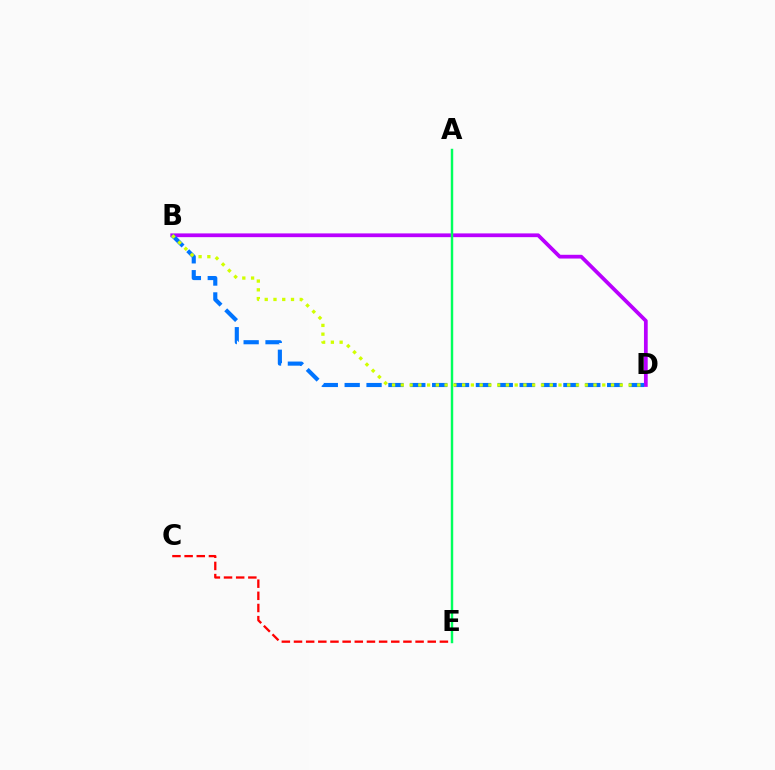{('C', 'E'): [{'color': '#ff0000', 'line_style': 'dashed', 'thickness': 1.65}], ('B', 'D'): [{'color': '#b900ff', 'line_style': 'solid', 'thickness': 2.7}, {'color': '#0074ff', 'line_style': 'dashed', 'thickness': 2.97}, {'color': '#d1ff00', 'line_style': 'dotted', 'thickness': 2.38}], ('A', 'E'): [{'color': '#00ff5c', 'line_style': 'solid', 'thickness': 1.76}]}